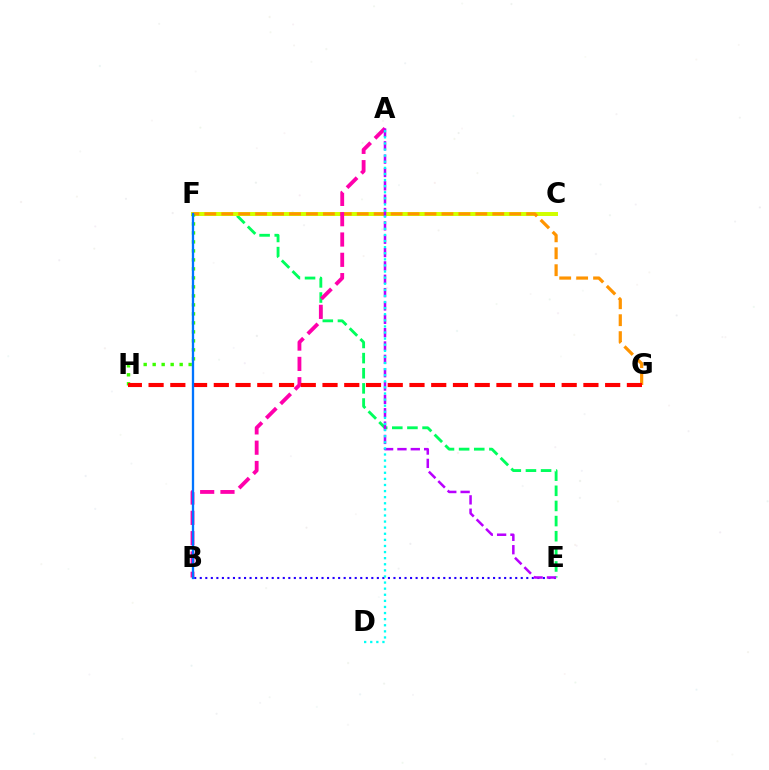{('E', 'F'): [{'color': '#00ff5c', 'line_style': 'dashed', 'thickness': 2.06}], ('C', 'F'): [{'color': '#d1ff00', 'line_style': 'solid', 'thickness': 2.87}], ('F', 'G'): [{'color': '#ff9400', 'line_style': 'dashed', 'thickness': 2.3}], ('A', 'B'): [{'color': '#ff00ac', 'line_style': 'dashed', 'thickness': 2.76}], ('B', 'E'): [{'color': '#2500ff', 'line_style': 'dotted', 'thickness': 1.5}], ('F', 'H'): [{'color': '#3dff00', 'line_style': 'dotted', 'thickness': 2.44}], ('G', 'H'): [{'color': '#ff0000', 'line_style': 'dashed', 'thickness': 2.95}], ('A', 'E'): [{'color': '#b900ff', 'line_style': 'dashed', 'thickness': 1.81}], ('A', 'D'): [{'color': '#00fff6', 'line_style': 'dotted', 'thickness': 1.66}], ('B', 'F'): [{'color': '#0074ff', 'line_style': 'solid', 'thickness': 1.67}]}